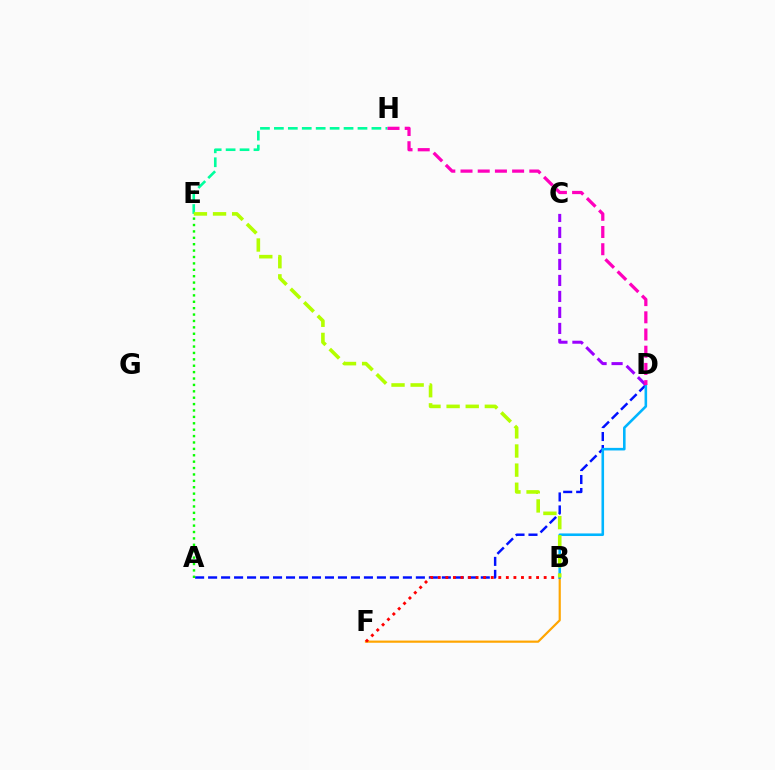{('A', 'D'): [{'color': '#0010ff', 'line_style': 'dashed', 'thickness': 1.76}], ('B', 'F'): [{'color': '#ffa500', 'line_style': 'solid', 'thickness': 1.57}, {'color': '#ff0000', 'line_style': 'dotted', 'thickness': 2.06}], ('E', 'H'): [{'color': '#00ff9d', 'line_style': 'dashed', 'thickness': 1.89}], ('B', 'D'): [{'color': '#00b5ff', 'line_style': 'solid', 'thickness': 1.86}], ('C', 'D'): [{'color': '#9b00ff', 'line_style': 'dashed', 'thickness': 2.17}], ('B', 'E'): [{'color': '#b3ff00', 'line_style': 'dashed', 'thickness': 2.6}], ('D', 'H'): [{'color': '#ff00bd', 'line_style': 'dashed', 'thickness': 2.34}], ('A', 'E'): [{'color': '#08ff00', 'line_style': 'dotted', 'thickness': 1.74}]}